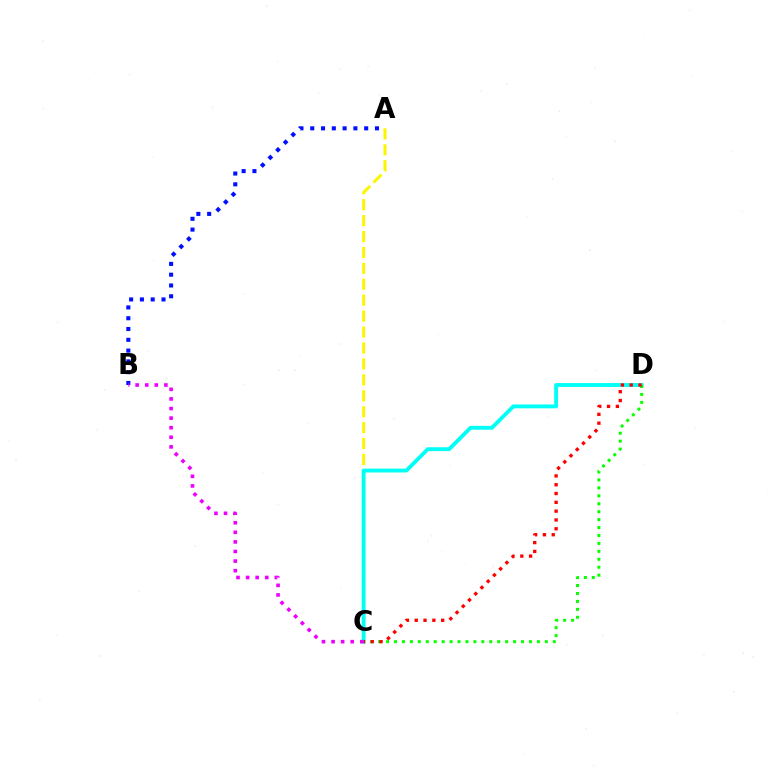{('A', 'C'): [{'color': '#fcf500', 'line_style': 'dashed', 'thickness': 2.16}], ('C', 'D'): [{'color': '#00fff6', 'line_style': 'solid', 'thickness': 2.78}, {'color': '#08ff00', 'line_style': 'dotted', 'thickness': 2.16}, {'color': '#ff0000', 'line_style': 'dotted', 'thickness': 2.39}], ('A', 'B'): [{'color': '#0010ff', 'line_style': 'dotted', 'thickness': 2.93}], ('B', 'C'): [{'color': '#ee00ff', 'line_style': 'dotted', 'thickness': 2.6}]}